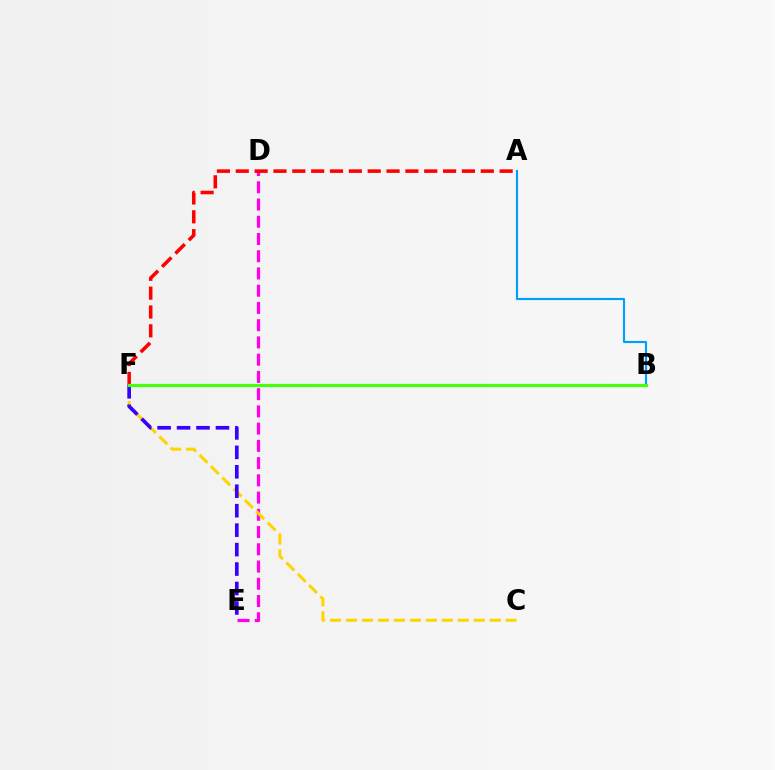{('A', 'B'): [{'color': '#009eff', 'line_style': 'solid', 'thickness': 1.55}], ('D', 'E'): [{'color': '#ff00ed', 'line_style': 'dashed', 'thickness': 2.34}], ('C', 'F'): [{'color': '#ffd500', 'line_style': 'dashed', 'thickness': 2.17}], ('E', 'F'): [{'color': '#3700ff', 'line_style': 'dashed', 'thickness': 2.64}], ('A', 'F'): [{'color': '#ff0000', 'line_style': 'dashed', 'thickness': 2.56}], ('B', 'F'): [{'color': '#00ff86', 'line_style': 'solid', 'thickness': 2.32}, {'color': '#4fff00', 'line_style': 'solid', 'thickness': 2.0}]}